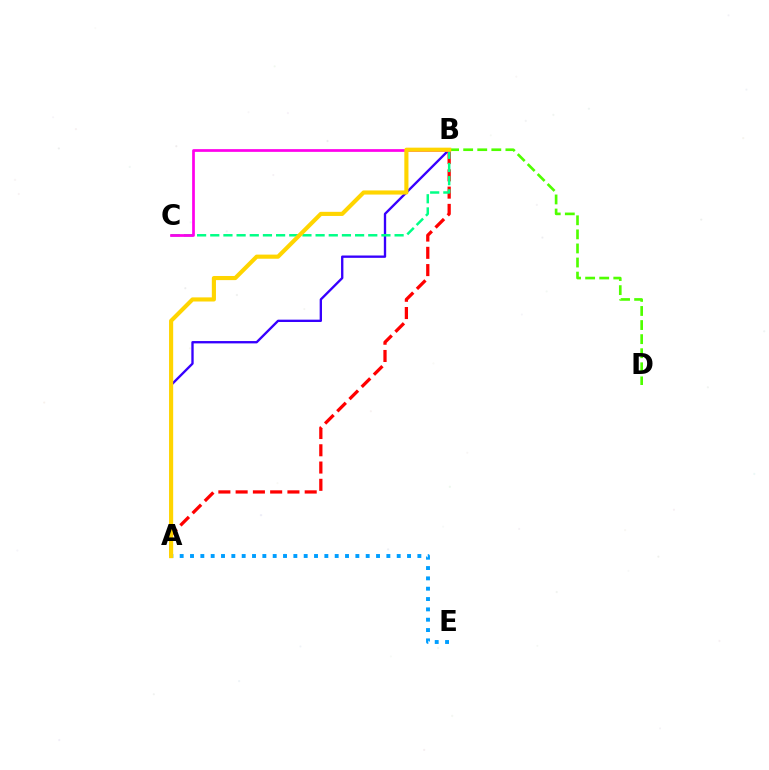{('A', 'E'): [{'color': '#009eff', 'line_style': 'dotted', 'thickness': 2.81}], ('A', 'B'): [{'color': '#3700ff', 'line_style': 'solid', 'thickness': 1.69}, {'color': '#ff0000', 'line_style': 'dashed', 'thickness': 2.35}, {'color': '#ffd500', 'line_style': 'solid', 'thickness': 2.97}], ('B', 'D'): [{'color': '#4fff00', 'line_style': 'dashed', 'thickness': 1.91}], ('B', 'C'): [{'color': '#00ff86', 'line_style': 'dashed', 'thickness': 1.79}, {'color': '#ff00ed', 'line_style': 'solid', 'thickness': 1.96}]}